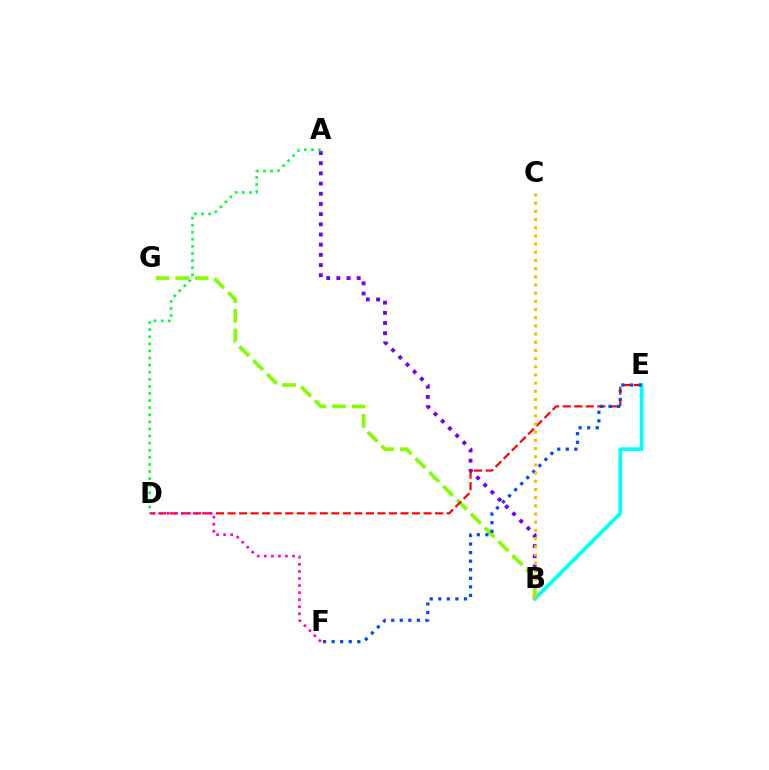{('A', 'D'): [{'color': '#00ff39', 'line_style': 'dotted', 'thickness': 1.93}], ('A', 'B'): [{'color': '#7200ff', 'line_style': 'dotted', 'thickness': 2.77}], ('B', 'E'): [{'color': '#00fff6', 'line_style': 'solid', 'thickness': 2.69}], ('B', 'G'): [{'color': '#84ff00', 'line_style': 'dashed', 'thickness': 2.66}], ('D', 'E'): [{'color': '#ff0000', 'line_style': 'dashed', 'thickness': 1.57}], ('E', 'F'): [{'color': '#004bff', 'line_style': 'dotted', 'thickness': 2.33}], ('B', 'C'): [{'color': '#ffbd00', 'line_style': 'dotted', 'thickness': 2.22}], ('D', 'F'): [{'color': '#ff00cf', 'line_style': 'dotted', 'thickness': 1.92}]}